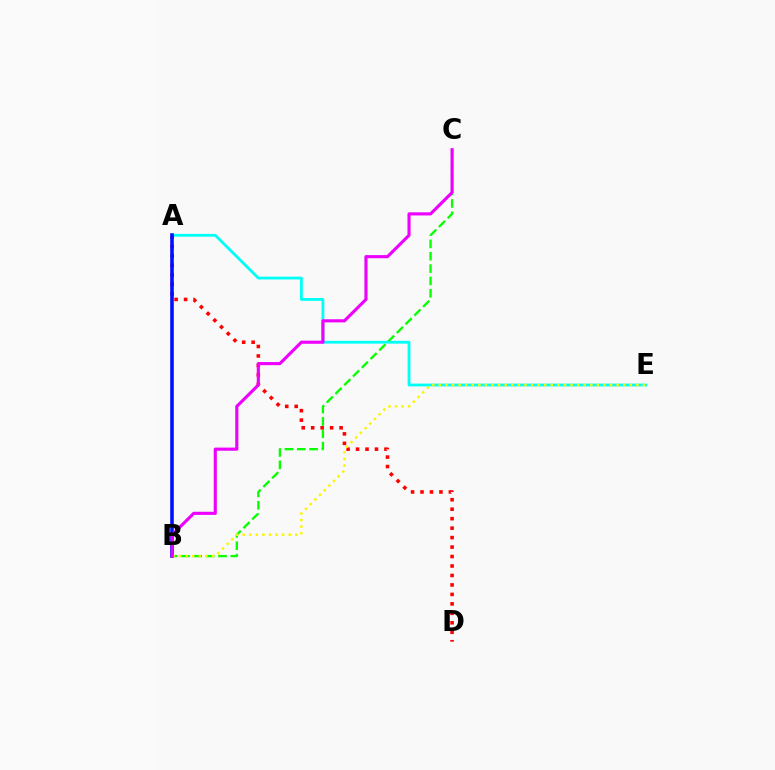{('B', 'C'): [{'color': '#08ff00', 'line_style': 'dashed', 'thickness': 1.68}, {'color': '#ee00ff', 'line_style': 'solid', 'thickness': 2.25}], ('A', 'E'): [{'color': '#00fff6', 'line_style': 'solid', 'thickness': 2.02}], ('A', 'D'): [{'color': '#ff0000', 'line_style': 'dotted', 'thickness': 2.57}], ('A', 'B'): [{'color': '#0010ff', 'line_style': 'solid', 'thickness': 2.59}], ('B', 'E'): [{'color': '#fcf500', 'line_style': 'dotted', 'thickness': 1.79}]}